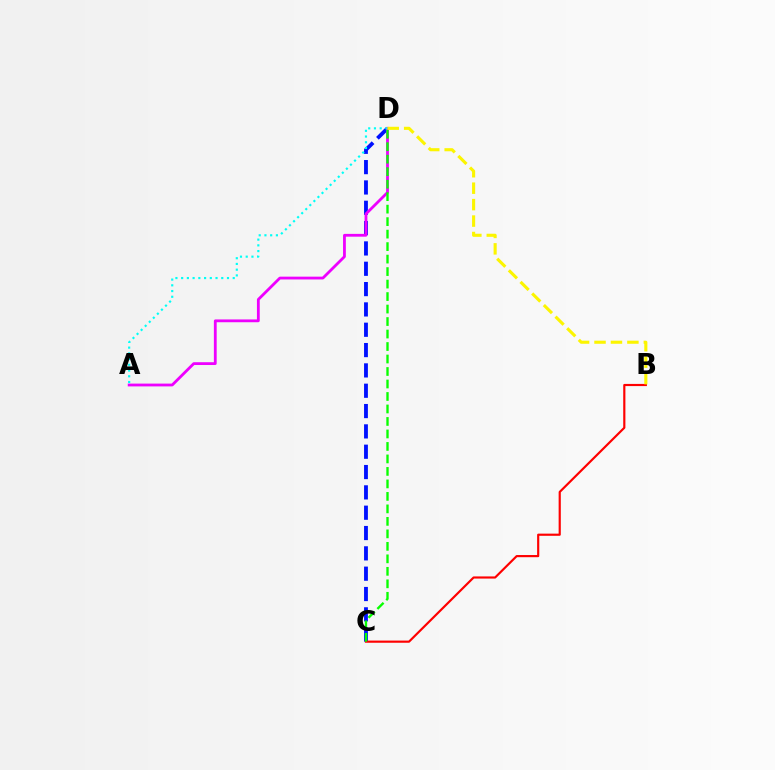{('C', 'D'): [{'color': '#0010ff', 'line_style': 'dashed', 'thickness': 2.76}, {'color': '#08ff00', 'line_style': 'dashed', 'thickness': 1.7}], ('A', 'D'): [{'color': '#ee00ff', 'line_style': 'solid', 'thickness': 2.02}, {'color': '#00fff6', 'line_style': 'dotted', 'thickness': 1.56}], ('B', 'C'): [{'color': '#ff0000', 'line_style': 'solid', 'thickness': 1.56}], ('B', 'D'): [{'color': '#fcf500', 'line_style': 'dashed', 'thickness': 2.23}]}